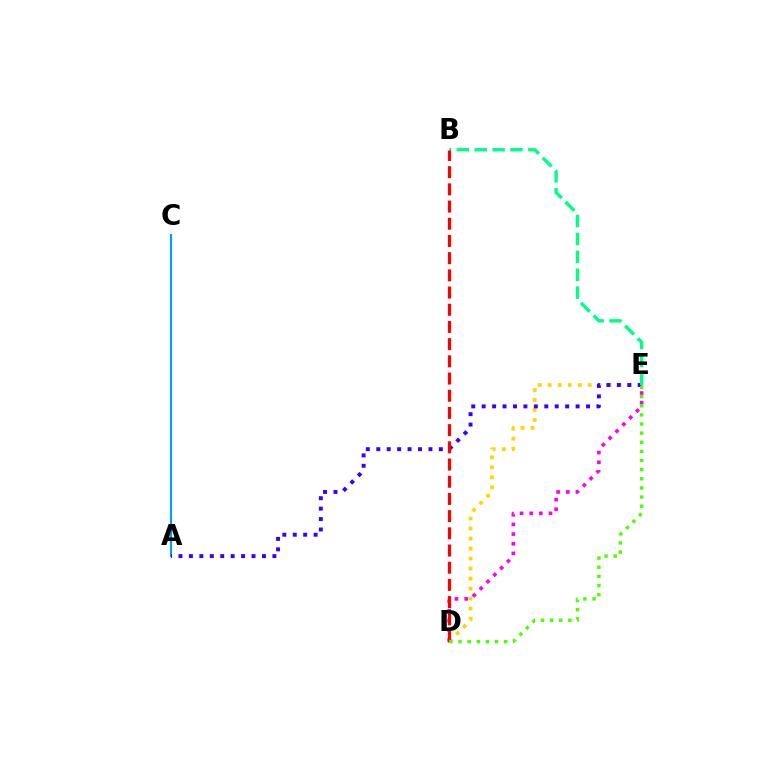{('A', 'C'): [{'color': '#009eff', 'line_style': 'solid', 'thickness': 1.57}], ('D', 'E'): [{'color': '#ffd500', 'line_style': 'dotted', 'thickness': 2.72}, {'color': '#ff00ed', 'line_style': 'dotted', 'thickness': 2.62}, {'color': '#4fff00', 'line_style': 'dotted', 'thickness': 2.48}], ('A', 'E'): [{'color': '#3700ff', 'line_style': 'dotted', 'thickness': 2.84}], ('B', 'E'): [{'color': '#00ff86', 'line_style': 'dashed', 'thickness': 2.43}], ('B', 'D'): [{'color': '#ff0000', 'line_style': 'dashed', 'thickness': 2.34}]}